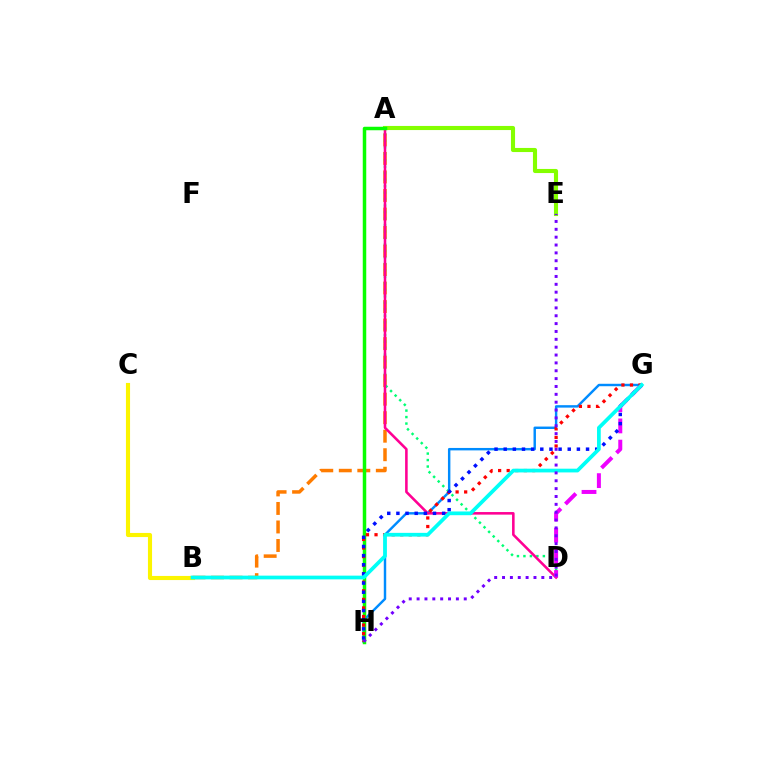{('A', 'B'): [{'color': '#ff7c00', 'line_style': 'dashed', 'thickness': 2.52}], ('A', 'E'): [{'color': '#84ff00', 'line_style': 'solid', 'thickness': 2.96}], ('B', 'C'): [{'color': '#fcf500', 'line_style': 'solid', 'thickness': 2.96}], ('A', 'D'): [{'color': '#00ff74', 'line_style': 'dotted', 'thickness': 1.76}, {'color': '#ff0094', 'line_style': 'solid', 'thickness': 1.85}], ('G', 'H'): [{'color': '#008cff', 'line_style': 'solid', 'thickness': 1.76}, {'color': '#ff0000', 'line_style': 'dotted', 'thickness': 2.33}, {'color': '#0010ff', 'line_style': 'dotted', 'thickness': 2.49}], ('D', 'G'): [{'color': '#ee00ff', 'line_style': 'dashed', 'thickness': 2.88}], ('A', 'H'): [{'color': '#08ff00', 'line_style': 'solid', 'thickness': 2.51}], ('B', 'G'): [{'color': '#00fff6', 'line_style': 'solid', 'thickness': 2.69}], ('E', 'H'): [{'color': '#7200ff', 'line_style': 'dotted', 'thickness': 2.14}]}